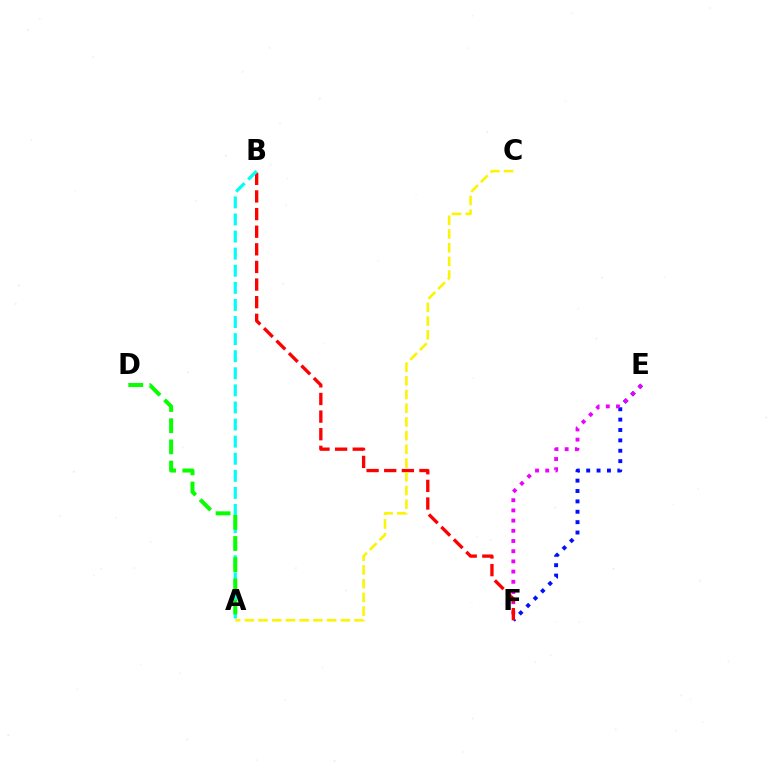{('E', 'F'): [{'color': '#0010ff', 'line_style': 'dotted', 'thickness': 2.82}, {'color': '#ee00ff', 'line_style': 'dotted', 'thickness': 2.77}], ('B', 'F'): [{'color': '#ff0000', 'line_style': 'dashed', 'thickness': 2.39}], ('A', 'B'): [{'color': '#00fff6', 'line_style': 'dashed', 'thickness': 2.32}], ('A', 'C'): [{'color': '#fcf500', 'line_style': 'dashed', 'thickness': 1.86}], ('A', 'D'): [{'color': '#08ff00', 'line_style': 'dashed', 'thickness': 2.88}]}